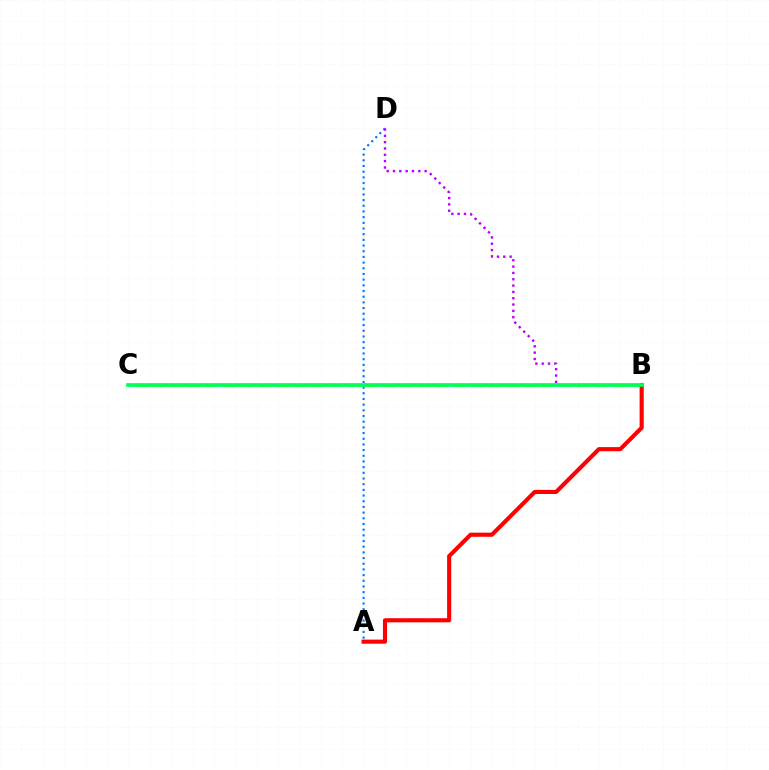{('A', 'D'): [{'color': '#0074ff', 'line_style': 'dotted', 'thickness': 1.54}], ('B', 'C'): [{'color': '#d1ff00', 'line_style': 'dashed', 'thickness': 2.4}, {'color': '#00ff5c', 'line_style': 'solid', 'thickness': 2.66}], ('A', 'B'): [{'color': '#ff0000', 'line_style': 'solid', 'thickness': 2.97}], ('B', 'D'): [{'color': '#b900ff', 'line_style': 'dotted', 'thickness': 1.72}]}